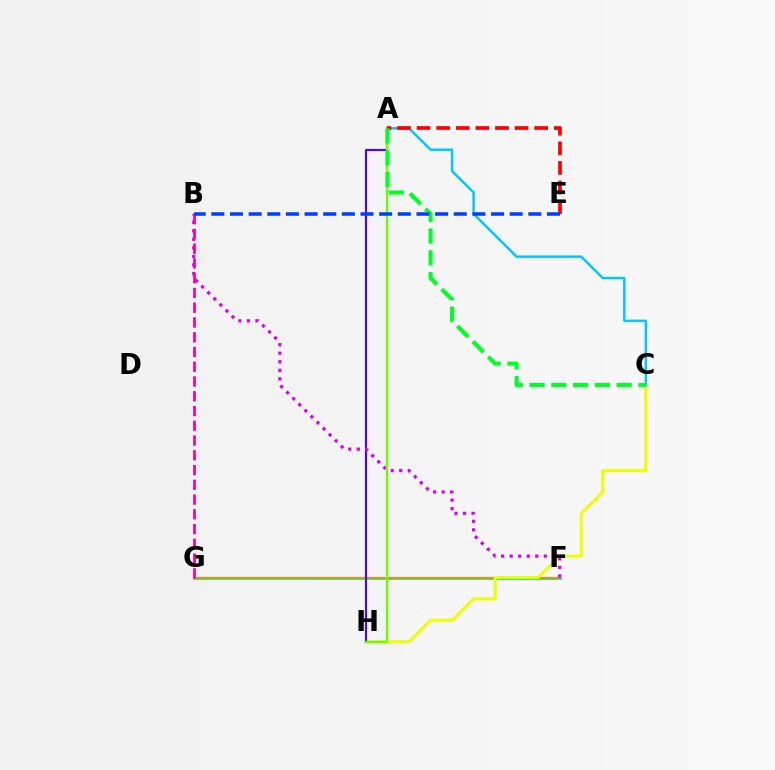{('F', 'G'): [{'color': '#00ffaf', 'line_style': 'solid', 'thickness': 2.16}, {'color': '#ff8800', 'line_style': 'solid', 'thickness': 1.53}], ('C', 'H'): [{'color': '#eeff00', 'line_style': 'solid', 'thickness': 2.19}], ('A', 'H'): [{'color': '#4f00ff', 'line_style': 'solid', 'thickness': 1.55}, {'color': '#66ff00', 'line_style': 'solid', 'thickness': 1.63}], ('B', 'F'): [{'color': '#d600ff', 'line_style': 'dotted', 'thickness': 2.32}], ('B', 'G'): [{'color': '#ff00a0', 'line_style': 'dashed', 'thickness': 2.0}], ('A', 'C'): [{'color': '#00c7ff', 'line_style': 'solid', 'thickness': 1.77}, {'color': '#00ff27', 'line_style': 'dashed', 'thickness': 2.96}], ('A', 'E'): [{'color': '#ff0000', 'line_style': 'dashed', 'thickness': 2.66}], ('B', 'E'): [{'color': '#003fff', 'line_style': 'dashed', 'thickness': 2.53}]}